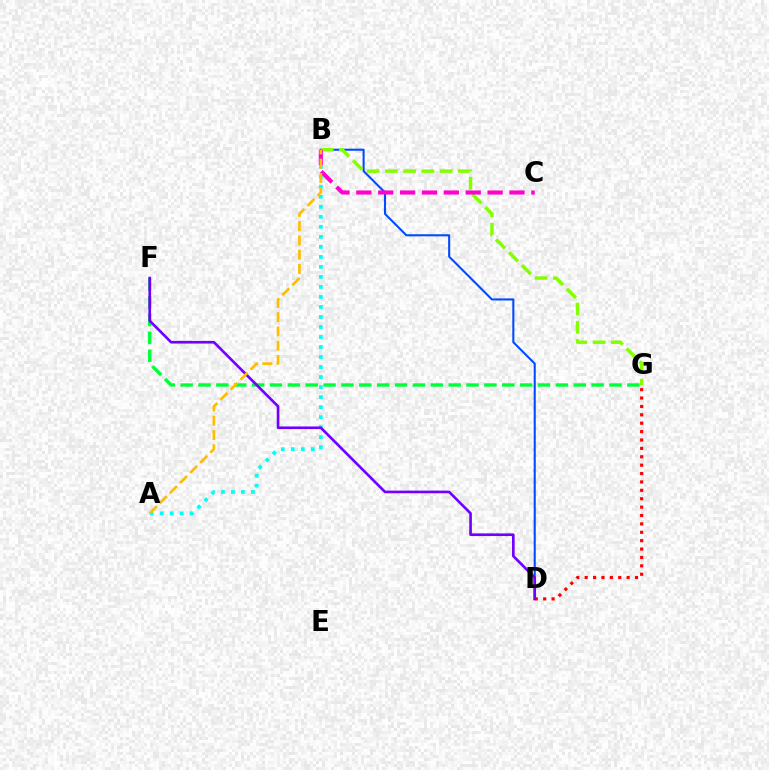{('A', 'B'): [{'color': '#00fff6', 'line_style': 'dotted', 'thickness': 2.72}, {'color': '#ffbd00', 'line_style': 'dashed', 'thickness': 1.94}], ('D', 'G'): [{'color': '#ff0000', 'line_style': 'dotted', 'thickness': 2.28}], ('B', 'D'): [{'color': '#004bff', 'line_style': 'solid', 'thickness': 1.5}], ('F', 'G'): [{'color': '#00ff39', 'line_style': 'dashed', 'thickness': 2.43}], ('B', 'G'): [{'color': '#84ff00', 'line_style': 'dashed', 'thickness': 2.48}], ('D', 'F'): [{'color': '#7200ff', 'line_style': 'solid', 'thickness': 1.91}], ('B', 'C'): [{'color': '#ff00cf', 'line_style': 'dashed', 'thickness': 2.97}]}